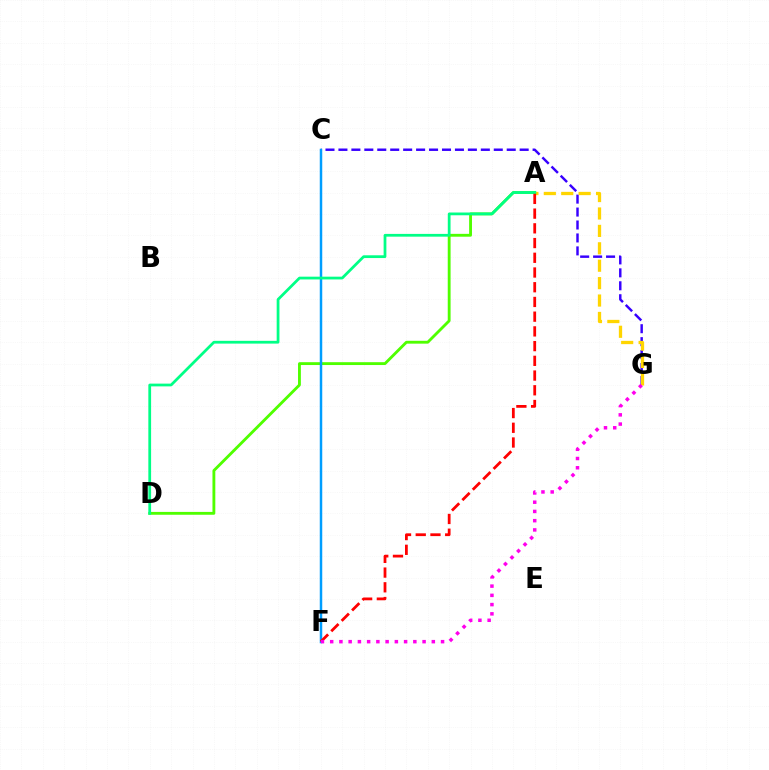{('C', 'G'): [{'color': '#3700ff', 'line_style': 'dashed', 'thickness': 1.76}], ('A', 'G'): [{'color': '#ffd500', 'line_style': 'dashed', 'thickness': 2.37}], ('A', 'D'): [{'color': '#4fff00', 'line_style': 'solid', 'thickness': 2.05}, {'color': '#00ff86', 'line_style': 'solid', 'thickness': 1.99}], ('C', 'F'): [{'color': '#009eff', 'line_style': 'solid', 'thickness': 1.79}], ('A', 'F'): [{'color': '#ff0000', 'line_style': 'dashed', 'thickness': 2.0}], ('F', 'G'): [{'color': '#ff00ed', 'line_style': 'dotted', 'thickness': 2.51}]}